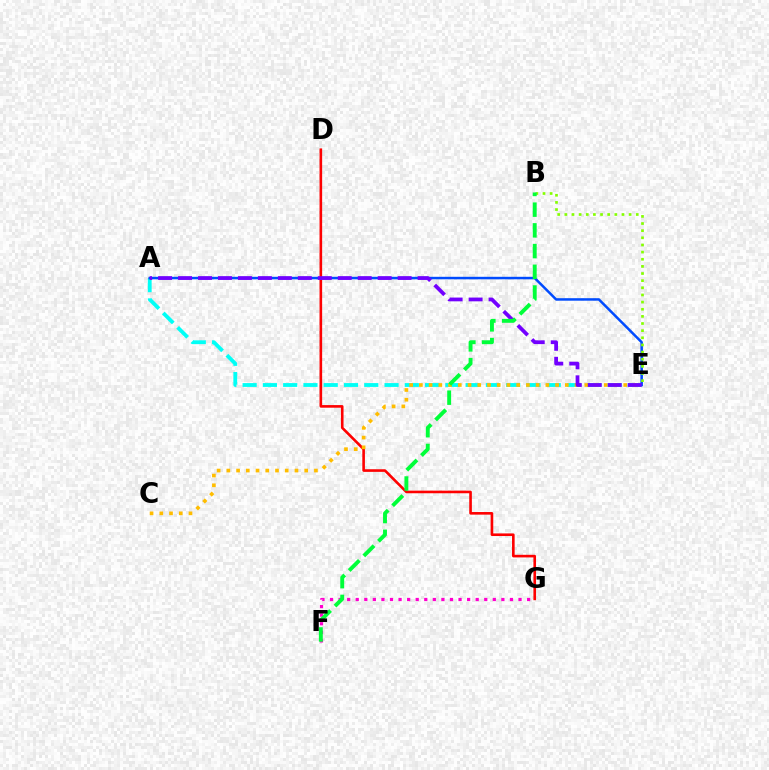{('A', 'E'): [{'color': '#00fff6', 'line_style': 'dashed', 'thickness': 2.75}, {'color': '#004bff', 'line_style': 'solid', 'thickness': 1.8}, {'color': '#7200ff', 'line_style': 'dashed', 'thickness': 2.71}], ('D', 'G'): [{'color': '#ff0000', 'line_style': 'solid', 'thickness': 1.88}], ('C', 'E'): [{'color': '#ffbd00', 'line_style': 'dotted', 'thickness': 2.64}], ('B', 'E'): [{'color': '#84ff00', 'line_style': 'dotted', 'thickness': 1.94}], ('F', 'G'): [{'color': '#ff00cf', 'line_style': 'dotted', 'thickness': 2.33}], ('B', 'F'): [{'color': '#00ff39', 'line_style': 'dashed', 'thickness': 2.81}]}